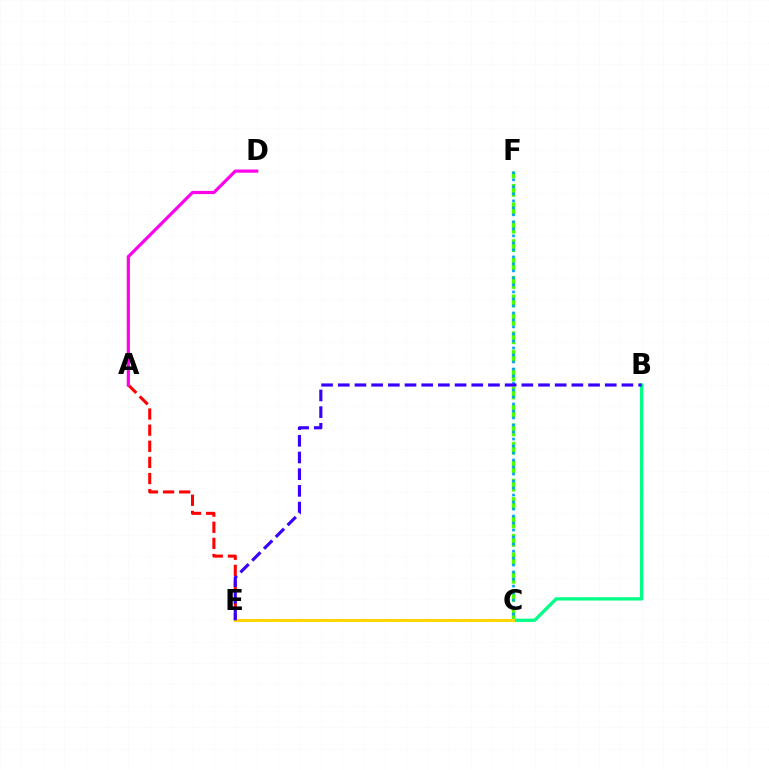{('C', 'F'): [{'color': '#4fff00', 'line_style': 'dashed', 'thickness': 2.5}, {'color': '#009eff', 'line_style': 'dotted', 'thickness': 1.9}], ('A', 'E'): [{'color': '#ff0000', 'line_style': 'dashed', 'thickness': 2.19}], ('B', 'C'): [{'color': '#00ff86', 'line_style': 'solid', 'thickness': 2.38}], ('C', 'E'): [{'color': '#ffd500', 'line_style': 'solid', 'thickness': 2.19}], ('A', 'D'): [{'color': '#ff00ed', 'line_style': 'solid', 'thickness': 2.29}], ('B', 'E'): [{'color': '#3700ff', 'line_style': 'dashed', 'thickness': 2.27}]}